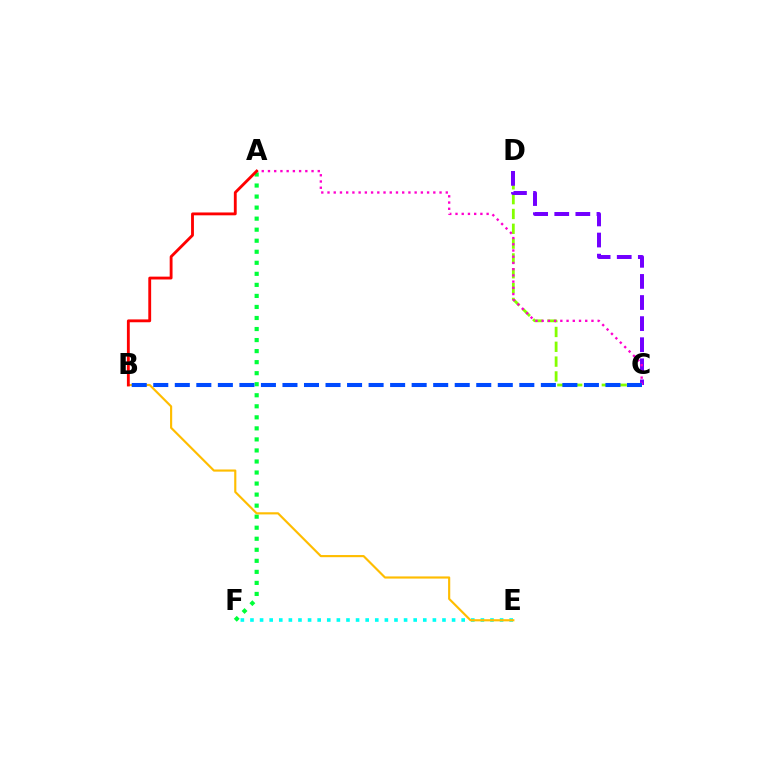{('A', 'F'): [{'color': '#00ff39', 'line_style': 'dotted', 'thickness': 3.0}], ('C', 'D'): [{'color': '#84ff00', 'line_style': 'dashed', 'thickness': 2.01}, {'color': '#7200ff', 'line_style': 'dashed', 'thickness': 2.87}], ('E', 'F'): [{'color': '#00fff6', 'line_style': 'dotted', 'thickness': 2.61}], ('B', 'E'): [{'color': '#ffbd00', 'line_style': 'solid', 'thickness': 1.55}], ('A', 'C'): [{'color': '#ff00cf', 'line_style': 'dotted', 'thickness': 1.69}], ('B', 'C'): [{'color': '#004bff', 'line_style': 'dashed', 'thickness': 2.93}], ('A', 'B'): [{'color': '#ff0000', 'line_style': 'solid', 'thickness': 2.05}]}